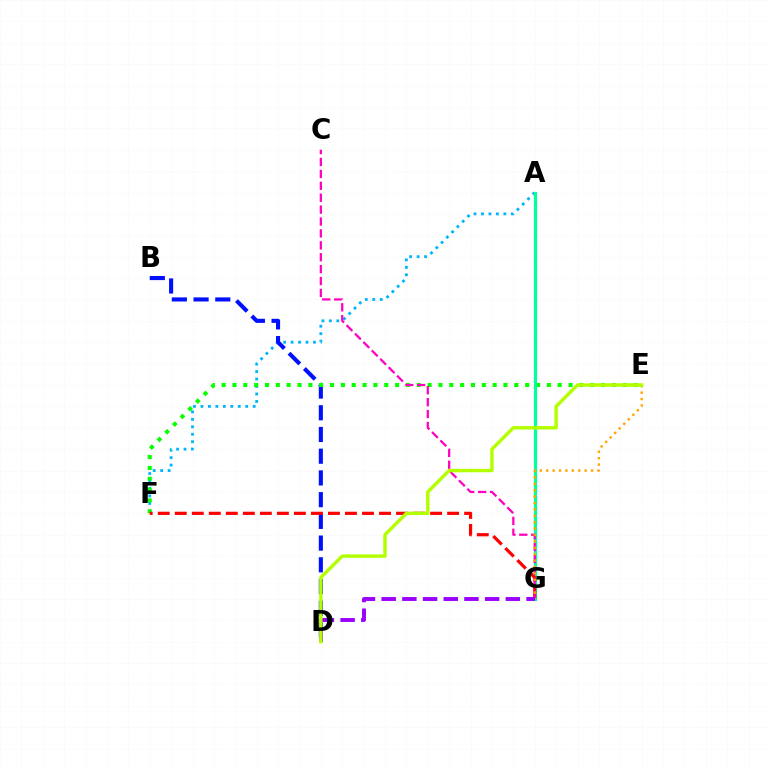{('A', 'F'): [{'color': '#00b5ff', 'line_style': 'dotted', 'thickness': 2.03}], ('B', 'D'): [{'color': '#0010ff', 'line_style': 'dashed', 'thickness': 2.95}], ('E', 'F'): [{'color': '#08ff00', 'line_style': 'dotted', 'thickness': 2.95}], ('A', 'G'): [{'color': '#00ff9d', 'line_style': 'solid', 'thickness': 2.29}], ('F', 'G'): [{'color': '#ff0000', 'line_style': 'dashed', 'thickness': 2.31}], ('C', 'G'): [{'color': '#ff00bd', 'line_style': 'dashed', 'thickness': 1.62}], ('E', 'G'): [{'color': '#ffa500', 'line_style': 'dotted', 'thickness': 1.74}], ('D', 'G'): [{'color': '#9b00ff', 'line_style': 'dashed', 'thickness': 2.81}], ('D', 'E'): [{'color': '#b3ff00', 'line_style': 'solid', 'thickness': 2.46}]}